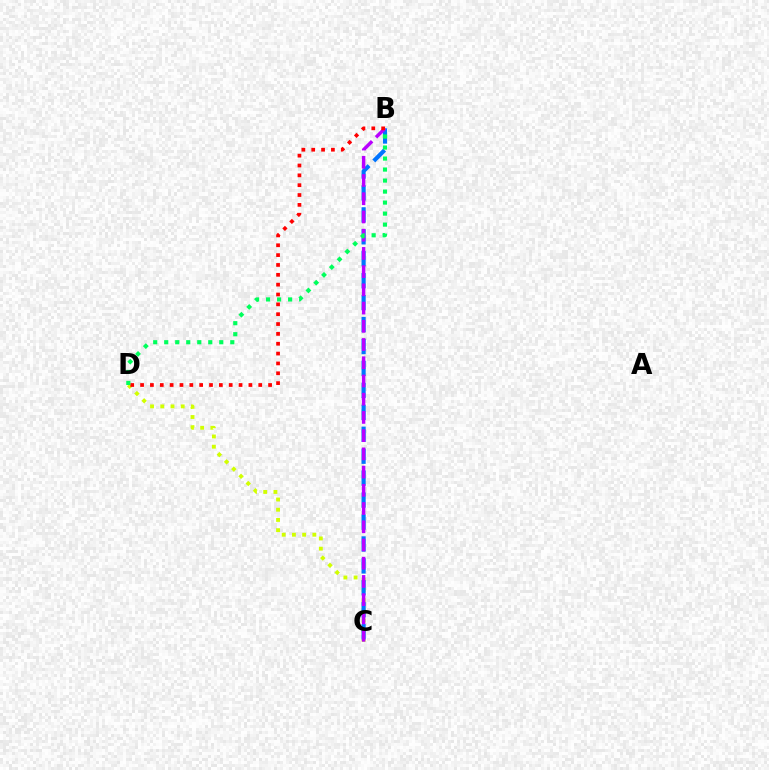{('C', 'D'): [{'color': '#d1ff00', 'line_style': 'dotted', 'thickness': 2.78}], ('B', 'C'): [{'color': '#0074ff', 'line_style': 'dashed', 'thickness': 2.98}, {'color': '#b900ff', 'line_style': 'dashed', 'thickness': 2.48}], ('B', 'D'): [{'color': '#ff0000', 'line_style': 'dotted', 'thickness': 2.68}, {'color': '#00ff5c', 'line_style': 'dotted', 'thickness': 2.99}]}